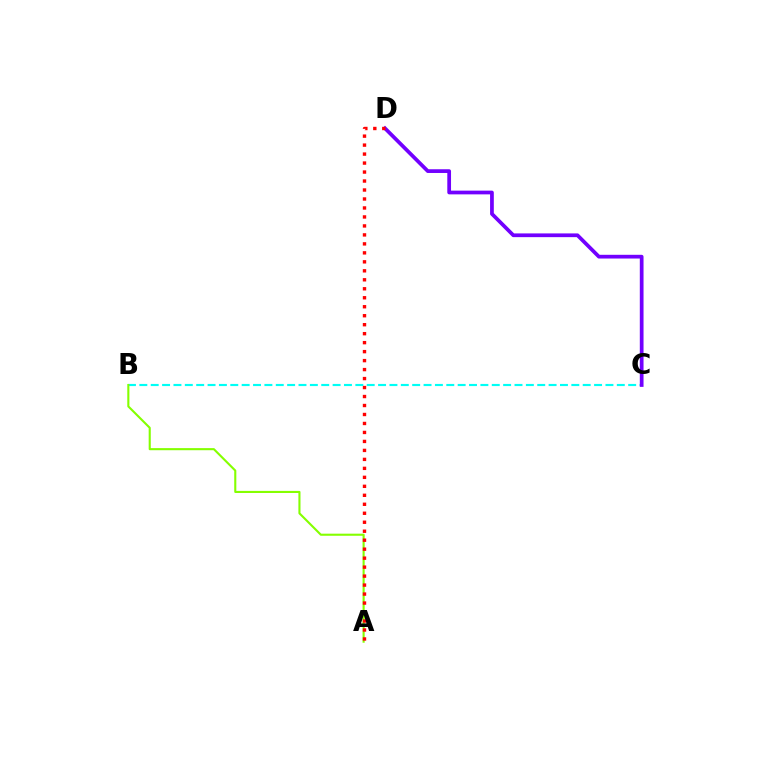{('B', 'C'): [{'color': '#00fff6', 'line_style': 'dashed', 'thickness': 1.54}], ('C', 'D'): [{'color': '#7200ff', 'line_style': 'solid', 'thickness': 2.69}], ('A', 'B'): [{'color': '#84ff00', 'line_style': 'solid', 'thickness': 1.51}], ('A', 'D'): [{'color': '#ff0000', 'line_style': 'dotted', 'thickness': 2.44}]}